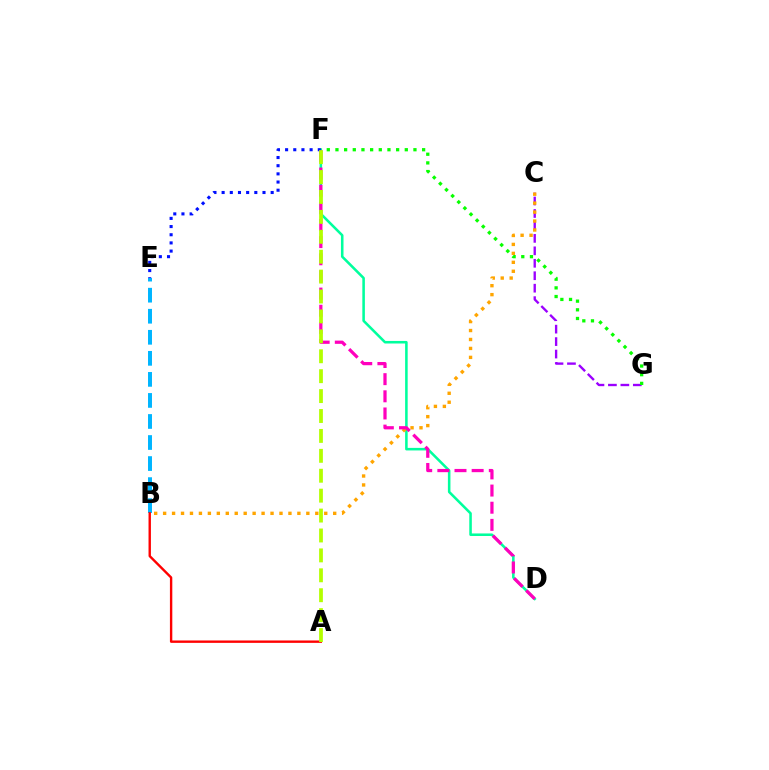{('B', 'E'): [{'color': '#00b5ff', 'line_style': 'dashed', 'thickness': 2.86}], ('D', 'F'): [{'color': '#00ff9d', 'line_style': 'solid', 'thickness': 1.84}, {'color': '#ff00bd', 'line_style': 'dashed', 'thickness': 2.33}], ('A', 'B'): [{'color': '#ff0000', 'line_style': 'solid', 'thickness': 1.72}], ('C', 'G'): [{'color': '#9b00ff', 'line_style': 'dashed', 'thickness': 1.69}], ('B', 'C'): [{'color': '#ffa500', 'line_style': 'dotted', 'thickness': 2.43}], ('F', 'G'): [{'color': '#08ff00', 'line_style': 'dotted', 'thickness': 2.35}], ('E', 'F'): [{'color': '#0010ff', 'line_style': 'dotted', 'thickness': 2.22}], ('A', 'F'): [{'color': '#b3ff00', 'line_style': 'dashed', 'thickness': 2.71}]}